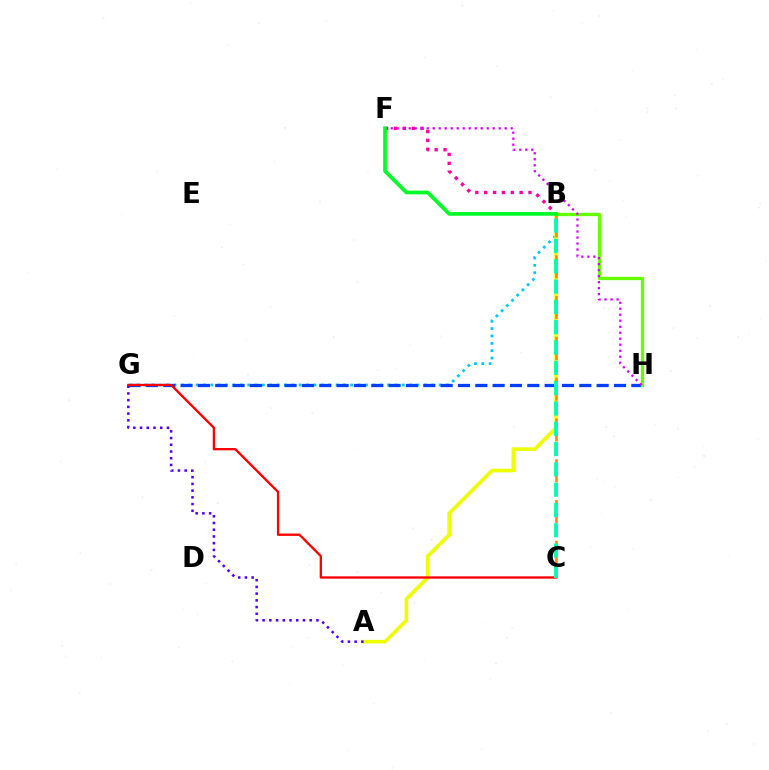{('B', 'G'): [{'color': '#00c7ff', 'line_style': 'dotted', 'thickness': 2.0}], ('A', 'B'): [{'color': '#eeff00', 'line_style': 'solid', 'thickness': 2.59}], ('B', 'F'): [{'color': '#ff00a0', 'line_style': 'dotted', 'thickness': 2.41}, {'color': '#00ff27', 'line_style': 'solid', 'thickness': 2.65}], ('B', 'C'): [{'color': '#ff8800', 'line_style': 'dashed', 'thickness': 1.85}, {'color': '#00ffaf', 'line_style': 'dashed', 'thickness': 2.76}], ('G', 'H'): [{'color': '#003fff', 'line_style': 'dashed', 'thickness': 2.36}], ('A', 'G'): [{'color': '#4f00ff', 'line_style': 'dotted', 'thickness': 1.83}], ('C', 'G'): [{'color': '#ff0000', 'line_style': 'solid', 'thickness': 1.67}], ('B', 'H'): [{'color': '#66ff00', 'line_style': 'solid', 'thickness': 2.39}], ('F', 'H'): [{'color': '#d600ff', 'line_style': 'dotted', 'thickness': 1.63}]}